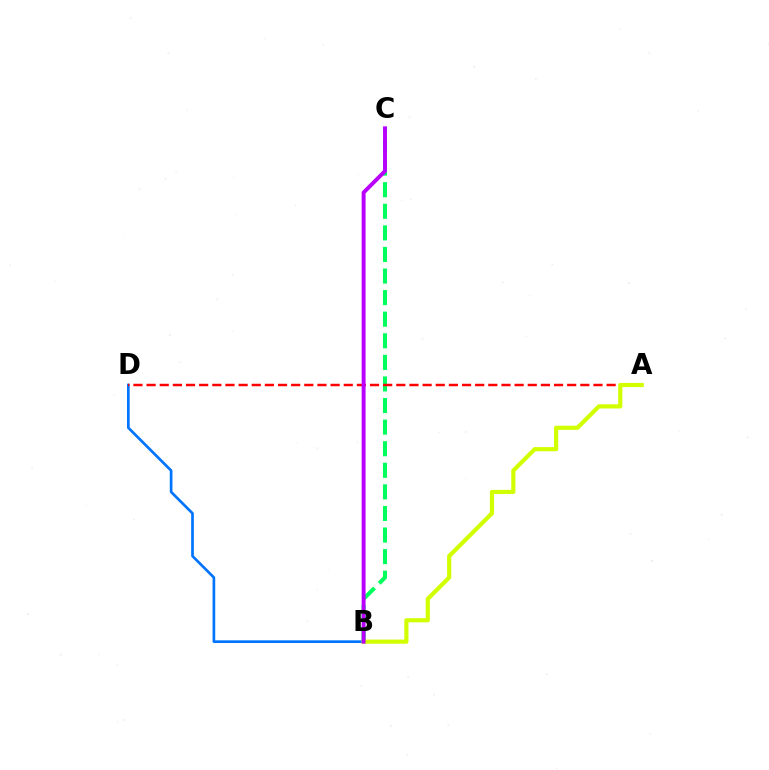{('B', 'C'): [{'color': '#00ff5c', 'line_style': 'dashed', 'thickness': 2.93}, {'color': '#b900ff', 'line_style': 'solid', 'thickness': 2.82}], ('B', 'D'): [{'color': '#0074ff', 'line_style': 'solid', 'thickness': 1.93}], ('A', 'D'): [{'color': '#ff0000', 'line_style': 'dashed', 'thickness': 1.79}], ('A', 'B'): [{'color': '#d1ff00', 'line_style': 'solid', 'thickness': 3.0}]}